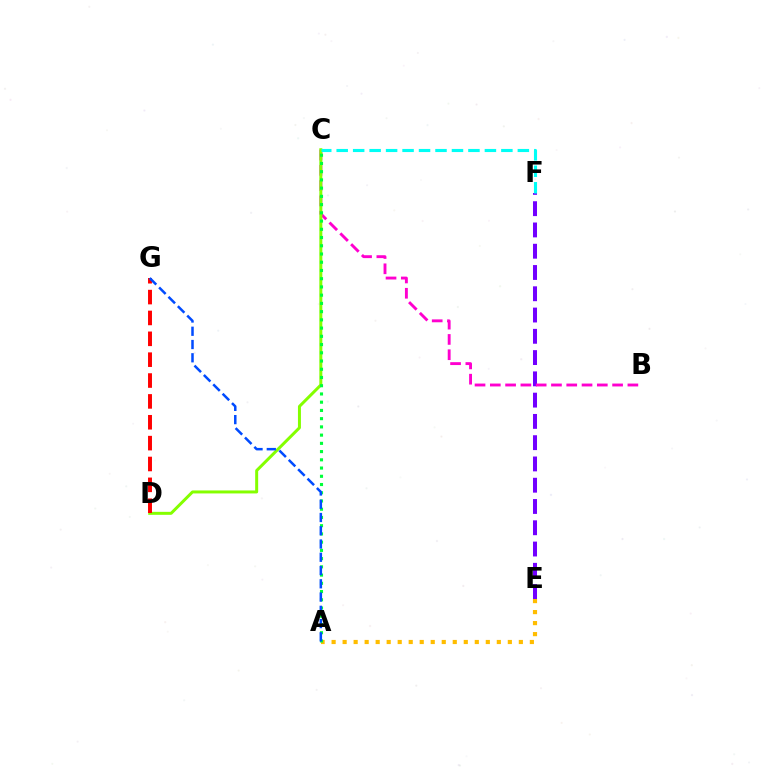{('E', 'F'): [{'color': '#7200ff', 'line_style': 'dashed', 'thickness': 2.89}], ('A', 'E'): [{'color': '#ffbd00', 'line_style': 'dotted', 'thickness': 2.99}], ('B', 'C'): [{'color': '#ff00cf', 'line_style': 'dashed', 'thickness': 2.08}], ('C', 'D'): [{'color': '#84ff00', 'line_style': 'solid', 'thickness': 2.15}], ('A', 'C'): [{'color': '#00ff39', 'line_style': 'dotted', 'thickness': 2.24}], ('D', 'G'): [{'color': '#ff0000', 'line_style': 'dashed', 'thickness': 2.83}], ('C', 'F'): [{'color': '#00fff6', 'line_style': 'dashed', 'thickness': 2.24}], ('A', 'G'): [{'color': '#004bff', 'line_style': 'dashed', 'thickness': 1.8}]}